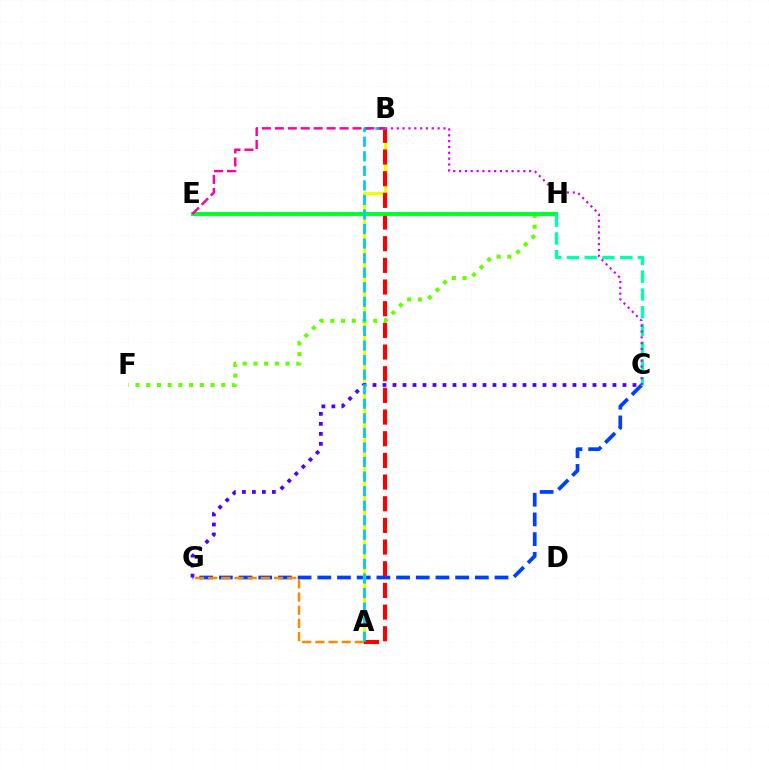{('C', 'G'): [{'color': '#003fff', 'line_style': 'dashed', 'thickness': 2.67}, {'color': '#4f00ff', 'line_style': 'dotted', 'thickness': 2.72}], ('A', 'B'): [{'color': '#eeff00', 'line_style': 'solid', 'thickness': 2.32}, {'color': '#ff0000', 'line_style': 'dashed', 'thickness': 2.94}, {'color': '#00c7ff', 'line_style': 'dashed', 'thickness': 1.98}], ('F', 'H'): [{'color': '#66ff00', 'line_style': 'dotted', 'thickness': 2.91}], ('E', 'H'): [{'color': '#00ff27', 'line_style': 'solid', 'thickness': 2.81}], ('C', 'H'): [{'color': '#00ffaf', 'line_style': 'dashed', 'thickness': 2.41}], ('A', 'G'): [{'color': '#ff8800', 'line_style': 'dashed', 'thickness': 1.79}], ('B', 'C'): [{'color': '#d600ff', 'line_style': 'dotted', 'thickness': 1.59}], ('B', 'E'): [{'color': '#ff00a0', 'line_style': 'dashed', 'thickness': 1.76}]}